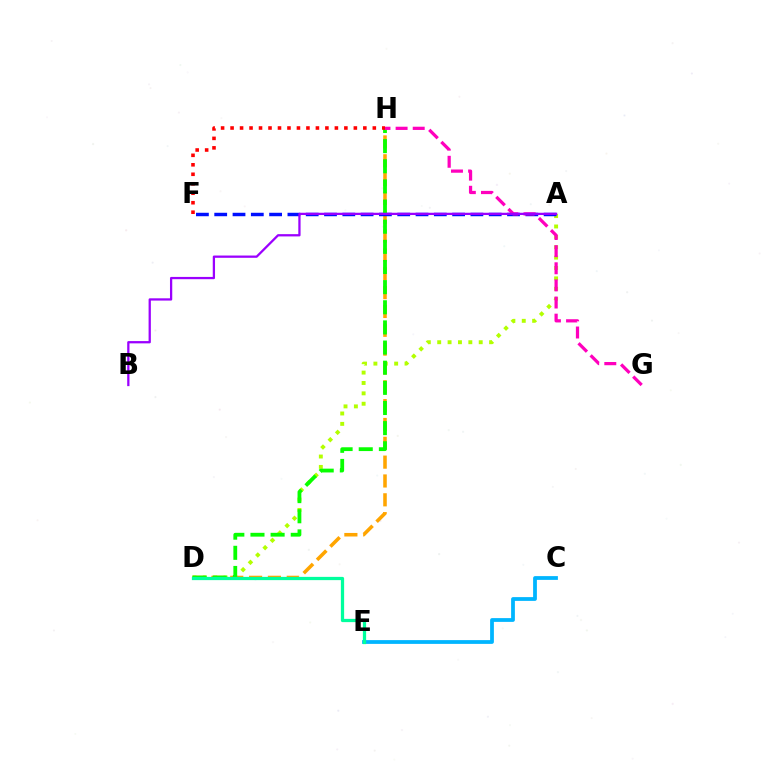{('A', 'D'): [{'color': '#b3ff00', 'line_style': 'dotted', 'thickness': 2.82}], ('D', 'H'): [{'color': '#ffa500', 'line_style': 'dashed', 'thickness': 2.56}, {'color': '#08ff00', 'line_style': 'dashed', 'thickness': 2.74}], ('A', 'F'): [{'color': '#0010ff', 'line_style': 'dashed', 'thickness': 2.49}], ('F', 'H'): [{'color': '#ff0000', 'line_style': 'dotted', 'thickness': 2.58}], ('C', 'E'): [{'color': '#00b5ff', 'line_style': 'solid', 'thickness': 2.72}], ('D', 'E'): [{'color': '#00ff9d', 'line_style': 'solid', 'thickness': 2.34}], ('G', 'H'): [{'color': '#ff00bd', 'line_style': 'dashed', 'thickness': 2.33}], ('A', 'B'): [{'color': '#9b00ff', 'line_style': 'solid', 'thickness': 1.64}]}